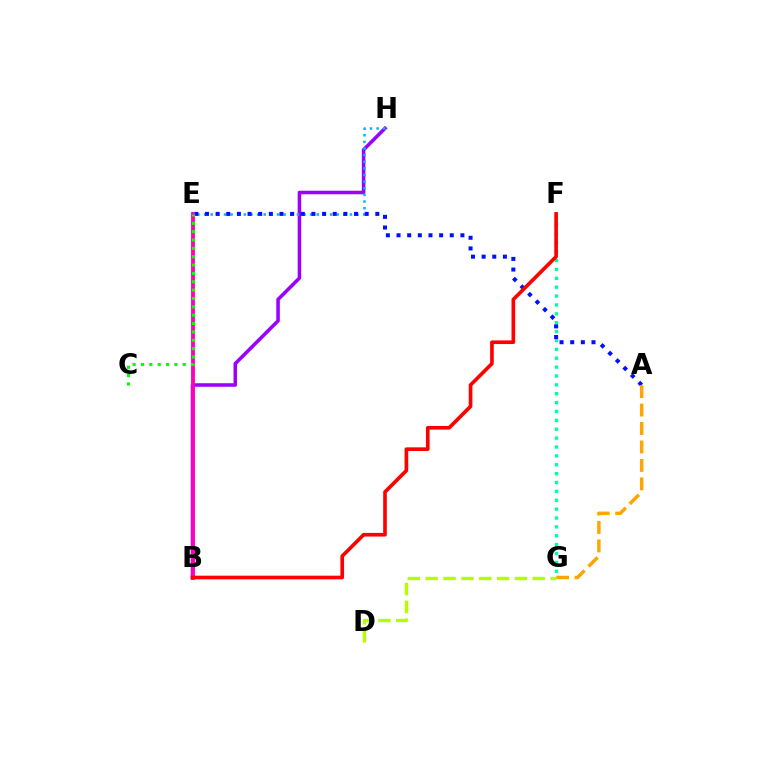{('B', 'H'): [{'color': '#9b00ff', 'line_style': 'solid', 'thickness': 2.56}], ('F', 'G'): [{'color': '#00ff9d', 'line_style': 'dotted', 'thickness': 2.41}], ('E', 'H'): [{'color': '#00b5ff', 'line_style': 'dotted', 'thickness': 1.8}], ('A', 'E'): [{'color': '#0010ff', 'line_style': 'dotted', 'thickness': 2.89}], ('B', 'E'): [{'color': '#ff00bd', 'line_style': 'solid', 'thickness': 2.78}], ('A', 'G'): [{'color': '#ffa500', 'line_style': 'dashed', 'thickness': 2.51}], ('B', 'F'): [{'color': '#ff0000', 'line_style': 'solid', 'thickness': 2.63}], ('C', 'E'): [{'color': '#08ff00', 'line_style': 'dotted', 'thickness': 2.27}], ('D', 'G'): [{'color': '#b3ff00', 'line_style': 'dashed', 'thickness': 2.43}]}